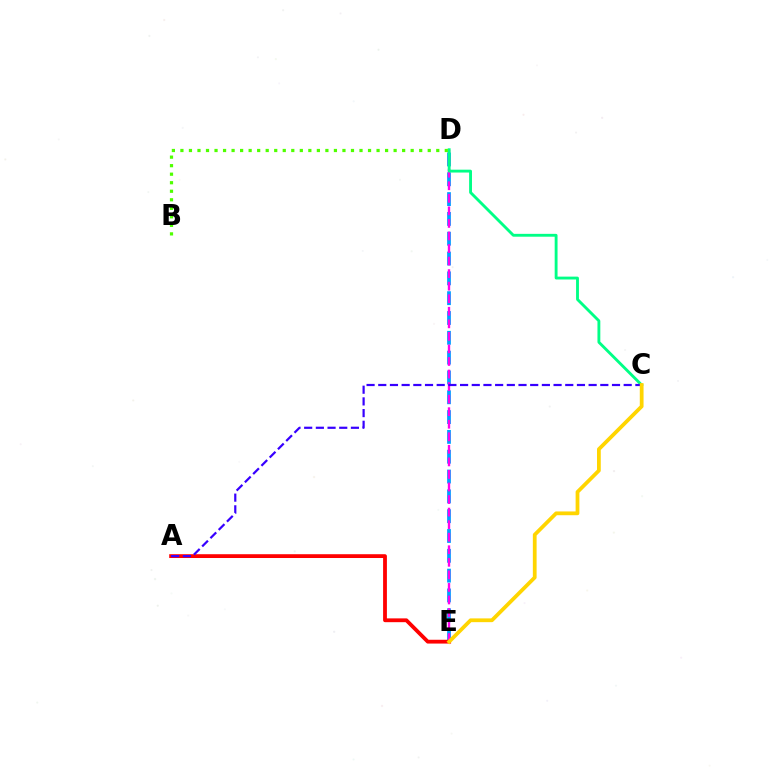{('D', 'E'): [{'color': '#009eff', 'line_style': 'dashed', 'thickness': 2.69}, {'color': '#ff00ed', 'line_style': 'dashed', 'thickness': 1.71}], ('C', 'D'): [{'color': '#00ff86', 'line_style': 'solid', 'thickness': 2.06}], ('B', 'D'): [{'color': '#4fff00', 'line_style': 'dotted', 'thickness': 2.32}], ('A', 'E'): [{'color': '#ff0000', 'line_style': 'solid', 'thickness': 2.74}], ('A', 'C'): [{'color': '#3700ff', 'line_style': 'dashed', 'thickness': 1.59}], ('C', 'E'): [{'color': '#ffd500', 'line_style': 'solid', 'thickness': 2.71}]}